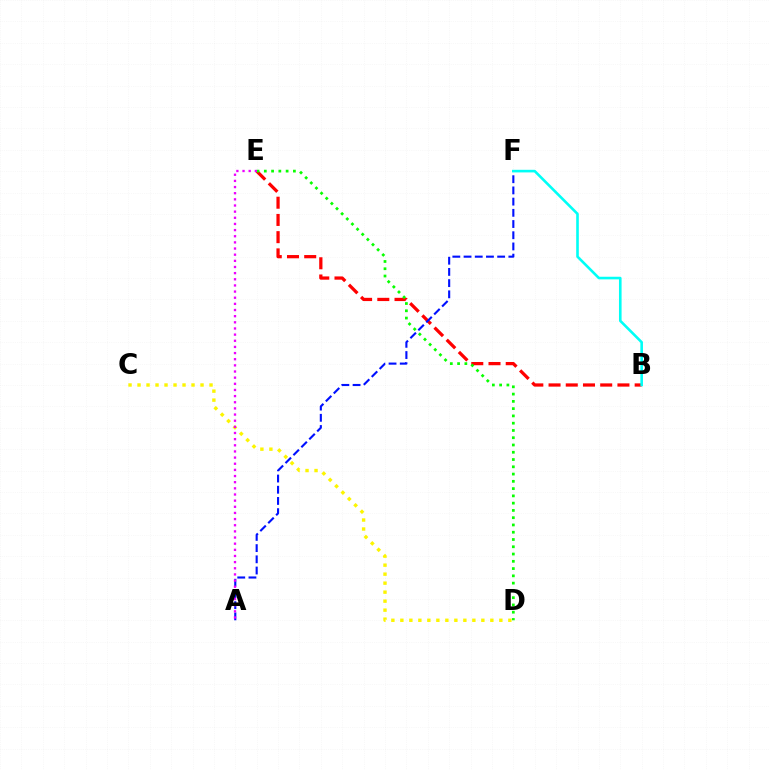{('B', 'E'): [{'color': '#ff0000', 'line_style': 'dashed', 'thickness': 2.34}], ('A', 'F'): [{'color': '#0010ff', 'line_style': 'dashed', 'thickness': 1.52}], ('D', 'E'): [{'color': '#08ff00', 'line_style': 'dotted', 'thickness': 1.98}], ('B', 'F'): [{'color': '#00fff6', 'line_style': 'solid', 'thickness': 1.88}], ('C', 'D'): [{'color': '#fcf500', 'line_style': 'dotted', 'thickness': 2.44}], ('A', 'E'): [{'color': '#ee00ff', 'line_style': 'dotted', 'thickness': 1.67}]}